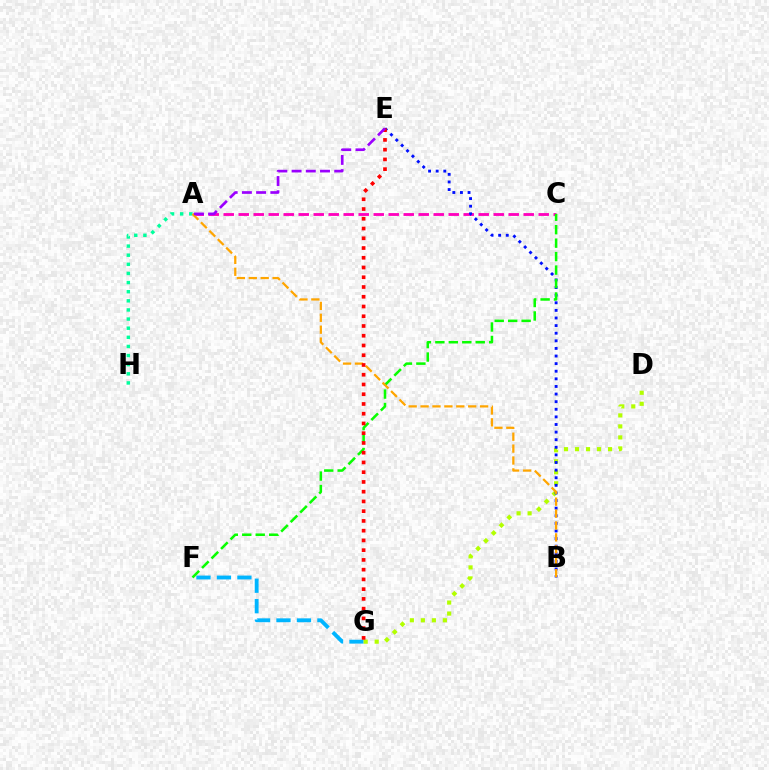{('F', 'G'): [{'color': '#00b5ff', 'line_style': 'dashed', 'thickness': 2.78}], ('A', 'C'): [{'color': '#ff00bd', 'line_style': 'dashed', 'thickness': 2.04}], ('D', 'G'): [{'color': '#b3ff00', 'line_style': 'dotted', 'thickness': 2.99}], ('B', 'E'): [{'color': '#0010ff', 'line_style': 'dotted', 'thickness': 2.07}], ('A', 'H'): [{'color': '#00ff9d', 'line_style': 'dotted', 'thickness': 2.48}], ('C', 'F'): [{'color': '#08ff00', 'line_style': 'dashed', 'thickness': 1.83}], ('A', 'B'): [{'color': '#ffa500', 'line_style': 'dashed', 'thickness': 1.62}], ('E', 'G'): [{'color': '#ff0000', 'line_style': 'dotted', 'thickness': 2.65}], ('A', 'E'): [{'color': '#9b00ff', 'line_style': 'dashed', 'thickness': 1.93}]}